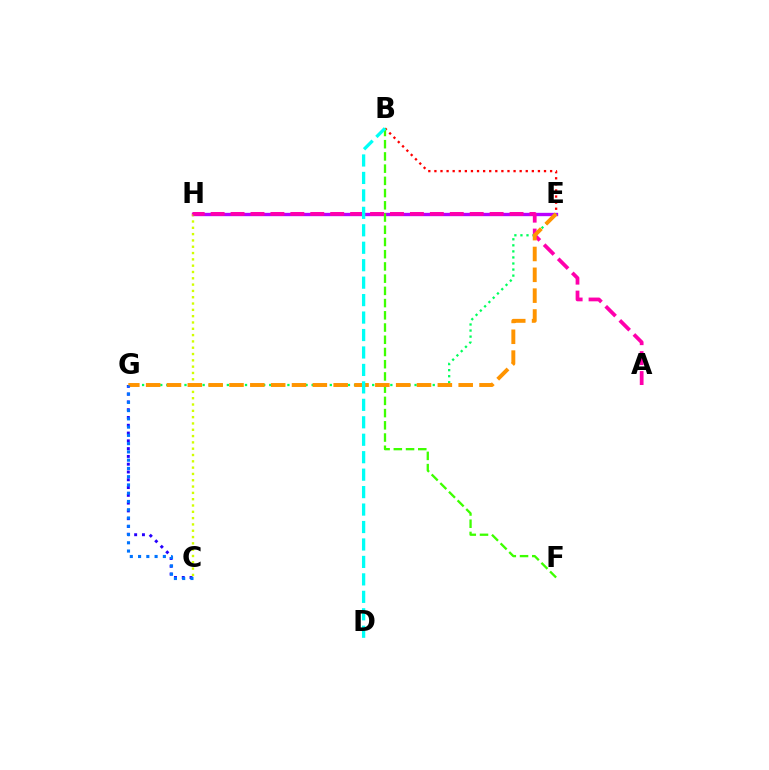{('C', 'G'): [{'color': '#2500ff', 'line_style': 'dotted', 'thickness': 2.11}, {'color': '#0074ff', 'line_style': 'dotted', 'thickness': 2.25}], ('B', 'E'): [{'color': '#ff0000', 'line_style': 'dotted', 'thickness': 1.65}], ('E', 'H'): [{'color': '#b900ff', 'line_style': 'solid', 'thickness': 2.41}], ('C', 'H'): [{'color': '#d1ff00', 'line_style': 'dotted', 'thickness': 1.71}], ('E', 'G'): [{'color': '#00ff5c', 'line_style': 'dotted', 'thickness': 1.65}, {'color': '#ff9400', 'line_style': 'dashed', 'thickness': 2.83}], ('B', 'F'): [{'color': '#3dff00', 'line_style': 'dashed', 'thickness': 1.66}], ('A', 'H'): [{'color': '#ff00ac', 'line_style': 'dashed', 'thickness': 2.71}], ('B', 'D'): [{'color': '#00fff6', 'line_style': 'dashed', 'thickness': 2.37}]}